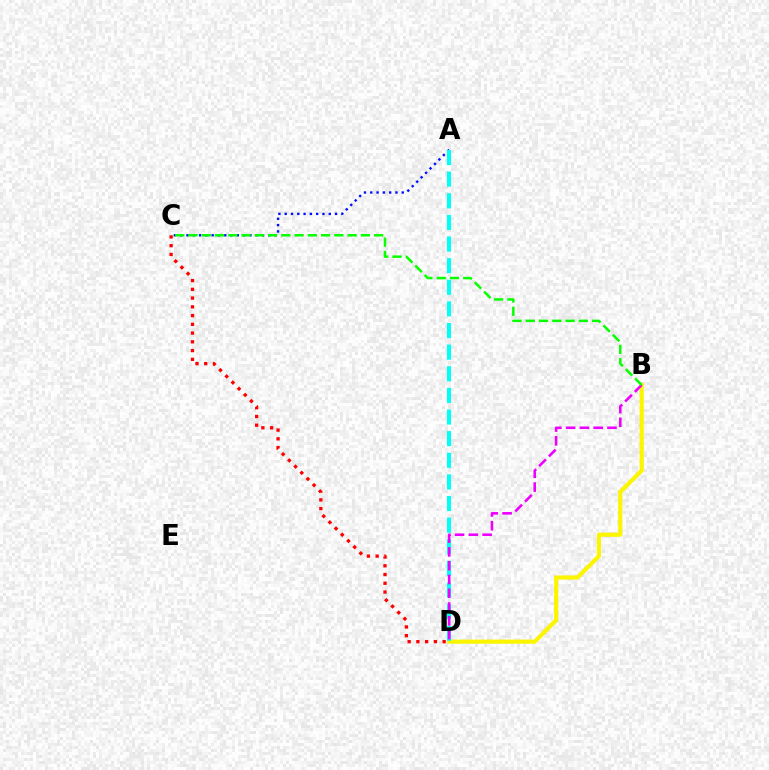{('B', 'D'): [{'color': '#fcf500', 'line_style': 'solid', 'thickness': 2.98}, {'color': '#ee00ff', 'line_style': 'dashed', 'thickness': 1.87}], ('C', 'D'): [{'color': '#ff0000', 'line_style': 'dotted', 'thickness': 2.38}], ('A', 'C'): [{'color': '#0010ff', 'line_style': 'dotted', 'thickness': 1.71}], ('A', 'D'): [{'color': '#00fff6', 'line_style': 'dashed', 'thickness': 2.94}], ('B', 'C'): [{'color': '#08ff00', 'line_style': 'dashed', 'thickness': 1.8}]}